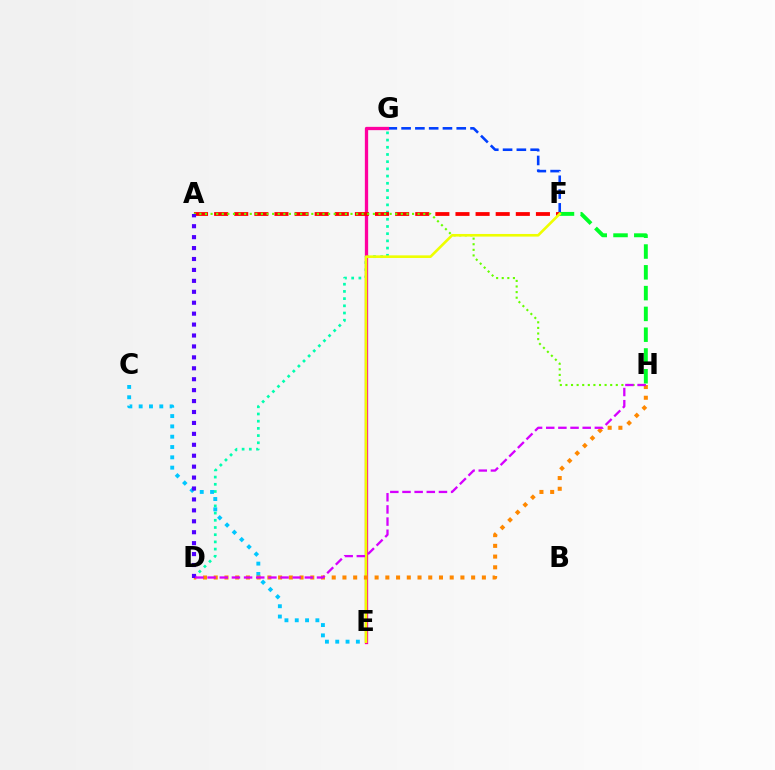{('D', 'G'): [{'color': '#00ffaf', 'line_style': 'dotted', 'thickness': 1.96}], ('F', 'G'): [{'color': '#003fff', 'line_style': 'dashed', 'thickness': 1.87}], ('E', 'G'): [{'color': '#ff00a0', 'line_style': 'solid', 'thickness': 2.37}], ('A', 'F'): [{'color': '#ff0000', 'line_style': 'dashed', 'thickness': 2.73}], ('F', 'H'): [{'color': '#00ff27', 'line_style': 'dashed', 'thickness': 2.82}], ('C', 'E'): [{'color': '#00c7ff', 'line_style': 'dotted', 'thickness': 2.8}], ('A', 'H'): [{'color': '#66ff00', 'line_style': 'dotted', 'thickness': 1.52}], ('E', 'F'): [{'color': '#eeff00', 'line_style': 'solid', 'thickness': 1.89}], ('D', 'H'): [{'color': '#ff8800', 'line_style': 'dotted', 'thickness': 2.91}, {'color': '#d600ff', 'line_style': 'dashed', 'thickness': 1.65}], ('A', 'D'): [{'color': '#4f00ff', 'line_style': 'dotted', 'thickness': 2.97}]}